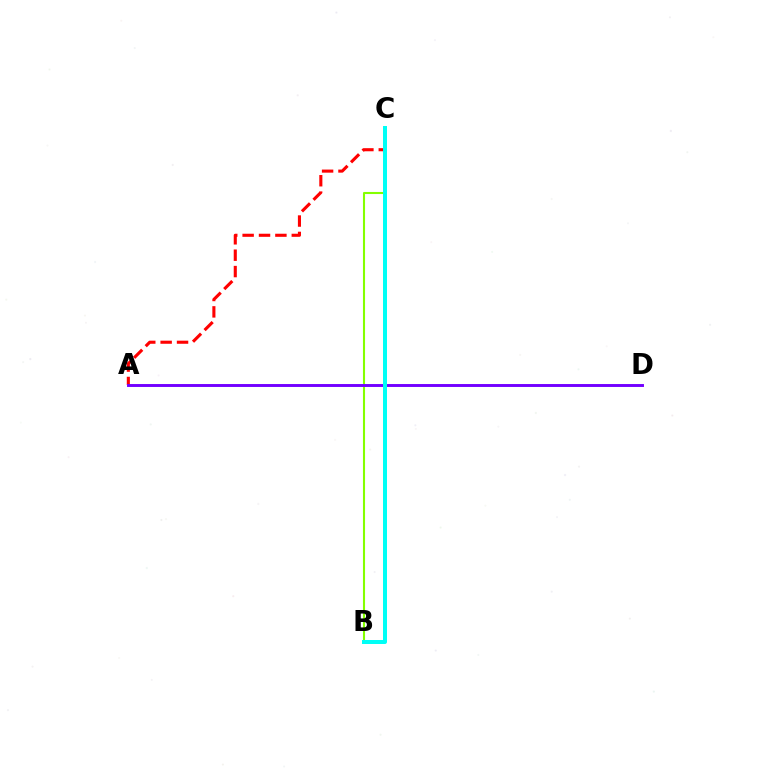{('B', 'C'): [{'color': '#84ff00', 'line_style': 'solid', 'thickness': 1.5}, {'color': '#00fff6', 'line_style': 'solid', 'thickness': 2.87}], ('A', 'C'): [{'color': '#ff0000', 'line_style': 'dashed', 'thickness': 2.23}], ('A', 'D'): [{'color': '#7200ff', 'line_style': 'solid', 'thickness': 2.11}]}